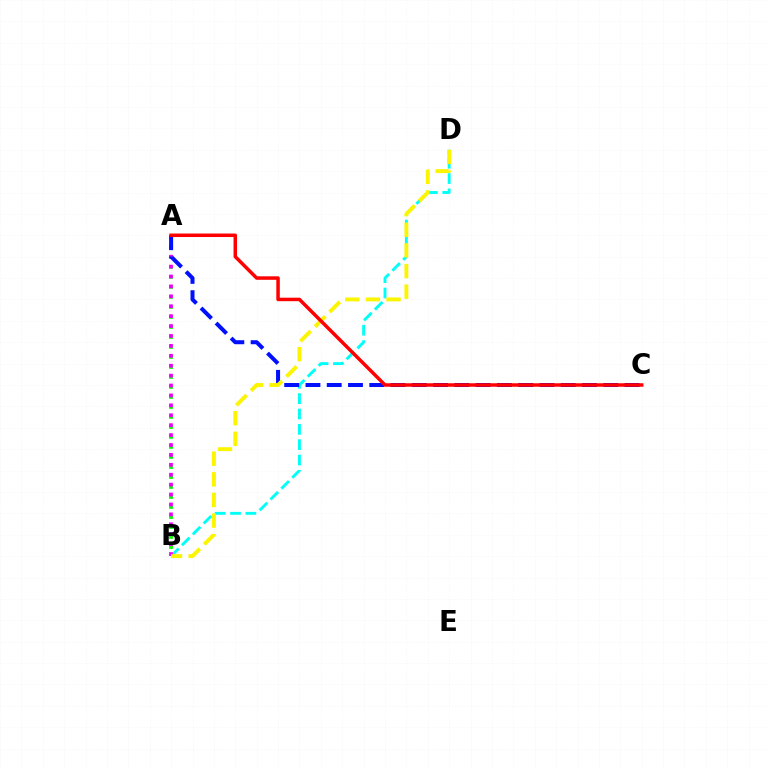{('B', 'D'): [{'color': '#00fff6', 'line_style': 'dashed', 'thickness': 2.09}, {'color': '#fcf500', 'line_style': 'dashed', 'thickness': 2.8}], ('A', 'B'): [{'color': '#08ff00', 'line_style': 'dotted', 'thickness': 2.72}, {'color': '#ee00ff', 'line_style': 'dotted', 'thickness': 2.69}], ('A', 'C'): [{'color': '#0010ff', 'line_style': 'dashed', 'thickness': 2.89}, {'color': '#ff0000', 'line_style': 'solid', 'thickness': 2.52}]}